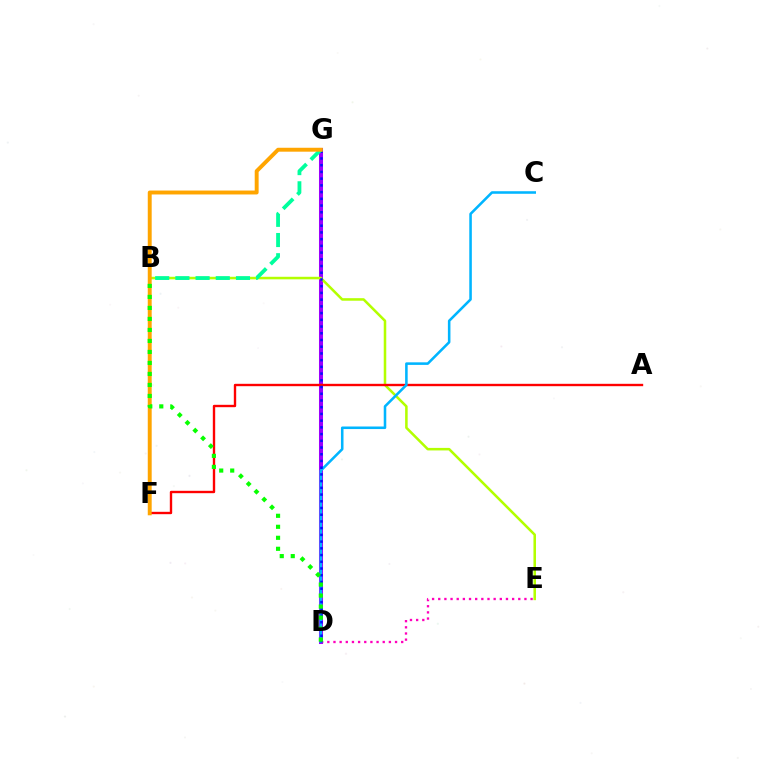{('D', 'G'): [{'color': '#9b00ff', 'line_style': 'solid', 'thickness': 2.9}, {'color': '#0010ff', 'line_style': 'dotted', 'thickness': 1.83}], ('B', 'E'): [{'color': '#b3ff00', 'line_style': 'solid', 'thickness': 1.83}], ('D', 'E'): [{'color': '#ff00bd', 'line_style': 'dotted', 'thickness': 1.67}], ('A', 'F'): [{'color': '#ff0000', 'line_style': 'solid', 'thickness': 1.71}], ('C', 'D'): [{'color': '#00b5ff', 'line_style': 'solid', 'thickness': 1.84}], ('B', 'G'): [{'color': '#00ff9d', 'line_style': 'dashed', 'thickness': 2.74}], ('F', 'G'): [{'color': '#ffa500', 'line_style': 'solid', 'thickness': 2.82}], ('B', 'D'): [{'color': '#08ff00', 'line_style': 'dotted', 'thickness': 2.99}]}